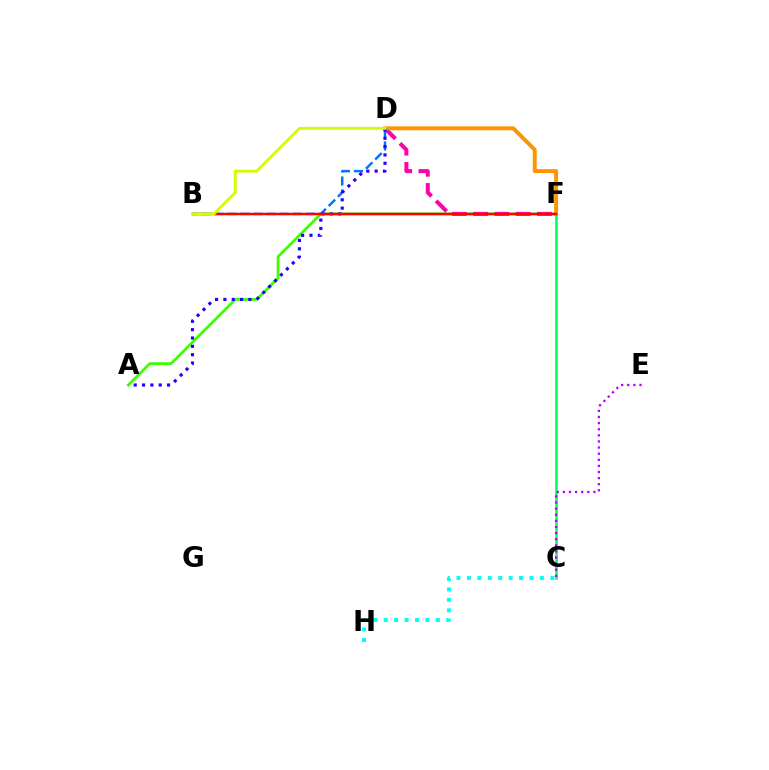{('A', 'F'): [{'color': '#3dff00', 'line_style': 'solid', 'thickness': 2.0}], ('C', 'H'): [{'color': '#00fff6', 'line_style': 'dotted', 'thickness': 2.83}], ('D', 'F'): [{'color': '#ff00ac', 'line_style': 'dashed', 'thickness': 2.89}, {'color': '#ff9400', 'line_style': 'solid', 'thickness': 2.82}], ('B', 'D'): [{'color': '#0074ff', 'line_style': 'dashed', 'thickness': 1.77}, {'color': '#d1ff00', 'line_style': 'solid', 'thickness': 2.06}], ('A', 'D'): [{'color': '#2500ff', 'line_style': 'dotted', 'thickness': 2.27}], ('C', 'F'): [{'color': '#00ff5c', 'line_style': 'solid', 'thickness': 1.83}], ('C', 'E'): [{'color': '#b900ff', 'line_style': 'dotted', 'thickness': 1.66}], ('B', 'F'): [{'color': '#ff0000', 'line_style': 'solid', 'thickness': 1.77}]}